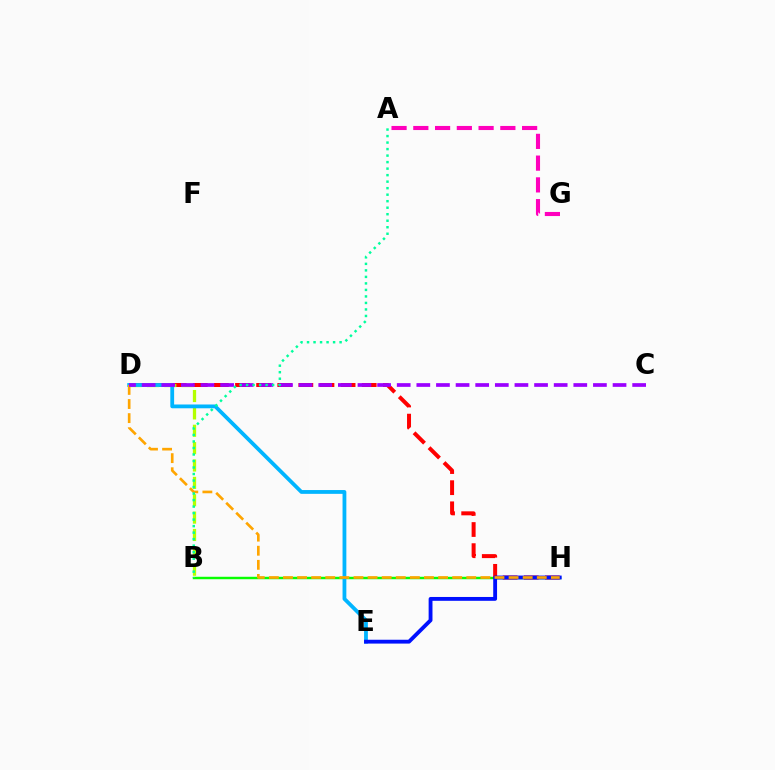{('B', 'H'): [{'color': '#08ff00', 'line_style': 'solid', 'thickness': 1.76}], ('D', 'H'): [{'color': '#ff0000', 'line_style': 'dashed', 'thickness': 2.87}, {'color': '#ffa500', 'line_style': 'dashed', 'thickness': 1.92}], ('B', 'D'): [{'color': '#b3ff00', 'line_style': 'dashed', 'thickness': 2.36}], ('D', 'E'): [{'color': '#00b5ff', 'line_style': 'solid', 'thickness': 2.73}], ('E', 'H'): [{'color': '#0010ff', 'line_style': 'solid', 'thickness': 2.77}], ('A', 'G'): [{'color': '#ff00bd', 'line_style': 'dashed', 'thickness': 2.96}], ('C', 'D'): [{'color': '#9b00ff', 'line_style': 'dashed', 'thickness': 2.67}], ('A', 'B'): [{'color': '#00ff9d', 'line_style': 'dotted', 'thickness': 1.77}]}